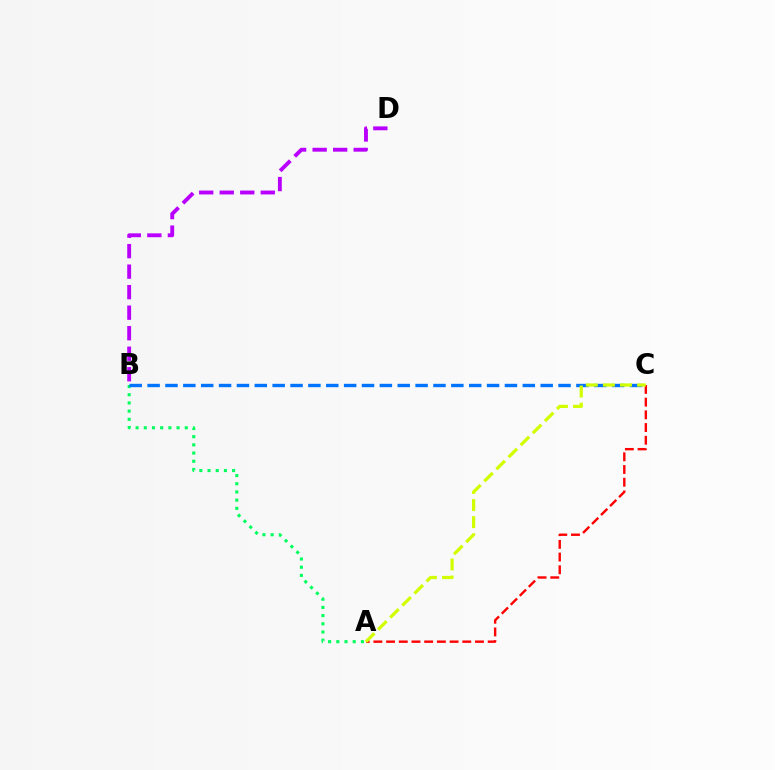{('B', 'D'): [{'color': '#b900ff', 'line_style': 'dashed', 'thickness': 2.79}], ('A', 'B'): [{'color': '#00ff5c', 'line_style': 'dotted', 'thickness': 2.23}], ('B', 'C'): [{'color': '#0074ff', 'line_style': 'dashed', 'thickness': 2.43}], ('A', 'C'): [{'color': '#ff0000', 'line_style': 'dashed', 'thickness': 1.73}, {'color': '#d1ff00', 'line_style': 'dashed', 'thickness': 2.32}]}